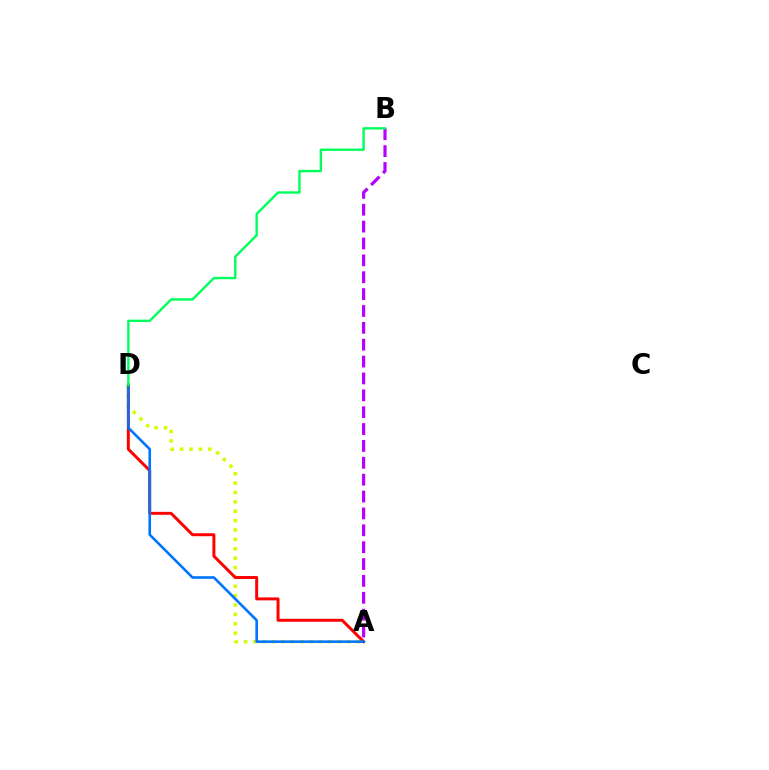{('A', 'D'): [{'color': '#d1ff00', 'line_style': 'dotted', 'thickness': 2.55}, {'color': '#ff0000', 'line_style': 'solid', 'thickness': 2.14}, {'color': '#0074ff', 'line_style': 'solid', 'thickness': 1.87}], ('A', 'B'): [{'color': '#b900ff', 'line_style': 'dashed', 'thickness': 2.29}], ('B', 'D'): [{'color': '#00ff5c', 'line_style': 'solid', 'thickness': 1.71}]}